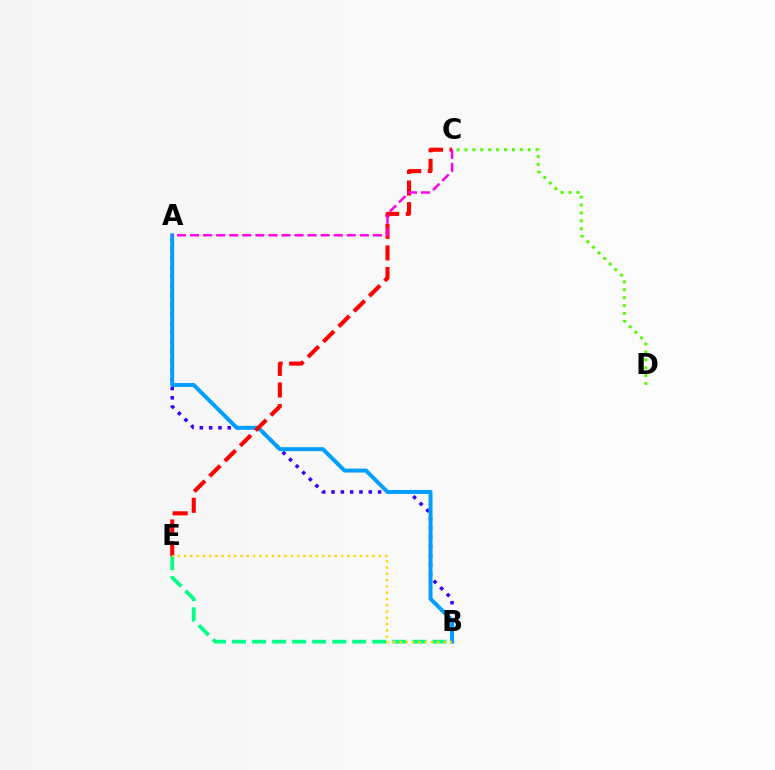{('A', 'B'): [{'color': '#3700ff', 'line_style': 'dotted', 'thickness': 2.53}, {'color': '#009eff', 'line_style': 'solid', 'thickness': 2.84}], ('C', 'E'): [{'color': '#ff0000', 'line_style': 'dashed', 'thickness': 2.93}], ('C', 'D'): [{'color': '#4fff00', 'line_style': 'dotted', 'thickness': 2.15}], ('A', 'C'): [{'color': '#ff00ed', 'line_style': 'dashed', 'thickness': 1.77}], ('B', 'E'): [{'color': '#00ff86', 'line_style': 'dashed', 'thickness': 2.72}, {'color': '#ffd500', 'line_style': 'dotted', 'thickness': 1.71}]}